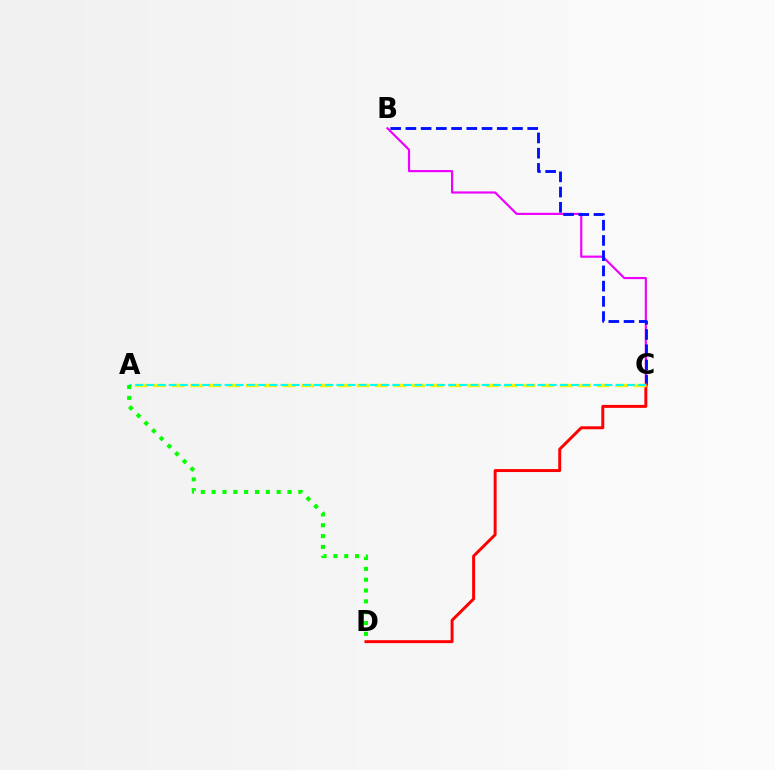{('B', 'C'): [{'color': '#ee00ff', 'line_style': 'solid', 'thickness': 1.56}, {'color': '#0010ff', 'line_style': 'dashed', 'thickness': 2.07}], ('C', 'D'): [{'color': '#ff0000', 'line_style': 'solid', 'thickness': 2.13}], ('A', 'C'): [{'color': '#fcf500', 'line_style': 'dashed', 'thickness': 2.51}, {'color': '#00fff6', 'line_style': 'dashed', 'thickness': 1.52}], ('A', 'D'): [{'color': '#08ff00', 'line_style': 'dotted', 'thickness': 2.94}]}